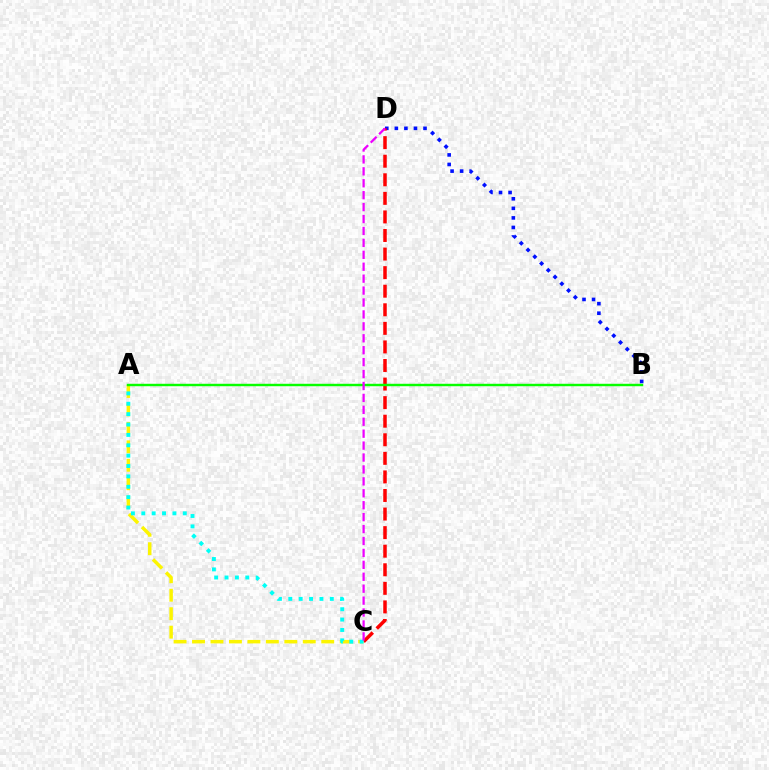{('B', 'D'): [{'color': '#0010ff', 'line_style': 'dotted', 'thickness': 2.6}], ('C', 'D'): [{'color': '#ff0000', 'line_style': 'dashed', 'thickness': 2.52}, {'color': '#ee00ff', 'line_style': 'dashed', 'thickness': 1.62}], ('A', 'C'): [{'color': '#fcf500', 'line_style': 'dashed', 'thickness': 2.51}, {'color': '#00fff6', 'line_style': 'dotted', 'thickness': 2.82}], ('A', 'B'): [{'color': '#08ff00', 'line_style': 'solid', 'thickness': 1.75}]}